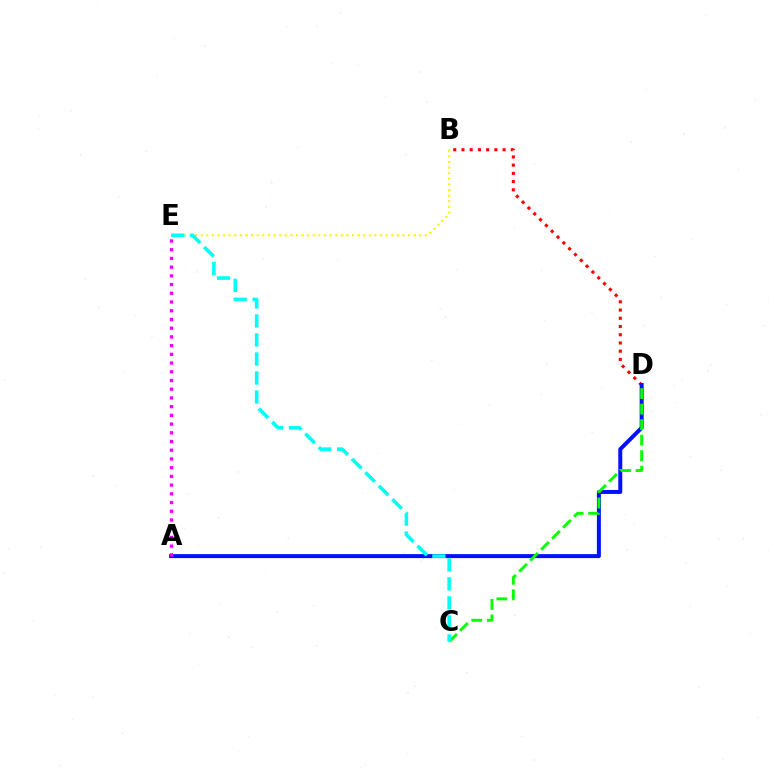{('B', 'D'): [{'color': '#ff0000', 'line_style': 'dotted', 'thickness': 2.23}], ('A', 'D'): [{'color': '#0010ff', 'line_style': 'solid', 'thickness': 2.87}], ('C', 'D'): [{'color': '#08ff00', 'line_style': 'dashed', 'thickness': 2.11}], ('B', 'E'): [{'color': '#fcf500', 'line_style': 'dotted', 'thickness': 1.52}], ('C', 'E'): [{'color': '#00fff6', 'line_style': 'dashed', 'thickness': 2.58}], ('A', 'E'): [{'color': '#ee00ff', 'line_style': 'dotted', 'thickness': 2.37}]}